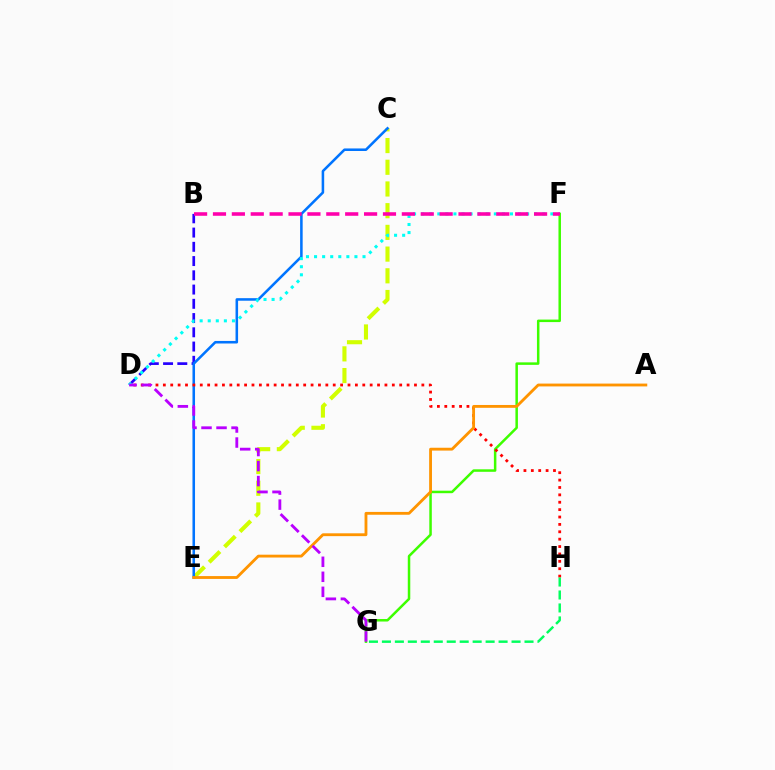{('B', 'D'): [{'color': '#2500ff', 'line_style': 'dashed', 'thickness': 1.94}], ('C', 'E'): [{'color': '#d1ff00', 'line_style': 'dashed', 'thickness': 2.95}, {'color': '#0074ff', 'line_style': 'solid', 'thickness': 1.84}], ('F', 'G'): [{'color': '#3dff00', 'line_style': 'solid', 'thickness': 1.8}], ('D', 'H'): [{'color': '#ff0000', 'line_style': 'dotted', 'thickness': 2.01}], ('D', 'F'): [{'color': '#00fff6', 'line_style': 'dotted', 'thickness': 2.19}], ('G', 'H'): [{'color': '#00ff5c', 'line_style': 'dashed', 'thickness': 1.76}], ('A', 'E'): [{'color': '#ff9400', 'line_style': 'solid', 'thickness': 2.04}], ('B', 'F'): [{'color': '#ff00ac', 'line_style': 'dashed', 'thickness': 2.57}], ('D', 'G'): [{'color': '#b900ff', 'line_style': 'dashed', 'thickness': 2.04}]}